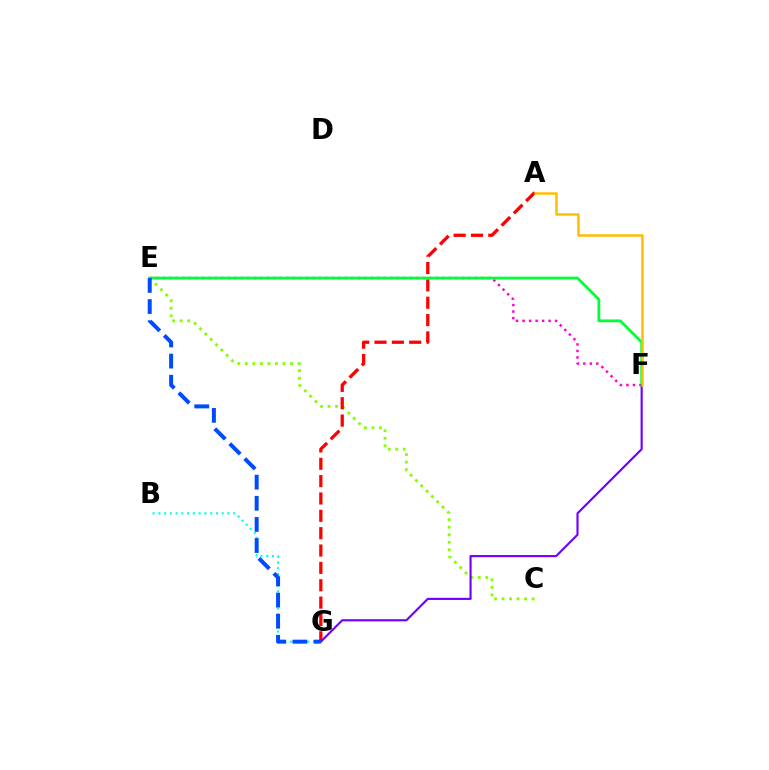{('C', 'E'): [{'color': '#84ff00', 'line_style': 'dotted', 'thickness': 2.05}], ('B', 'G'): [{'color': '#00fff6', 'line_style': 'dotted', 'thickness': 1.56}], ('E', 'F'): [{'color': '#ff00cf', 'line_style': 'dotted', 'thickness': 1.77}, {'color': '#00ff39', 'line_style': 'solid', 'thickness': 2.01}], ('A', 'G'): [{'color': '#ff0000', 'line_style': 'dashed', 'thickness': 2.36}], ('F', 'G'): [{'color': '#7200ff', 'line_style': 'solid', 'thickness': 1.54}], ('E', 'G'): [{'color': '#004bff', 'line_style': 'dashed', 'thickness': 2.87}], ('A', 'F'): [{'color': '#ffbd00', 'line_style': 'solid', 'thickness': 1.8}]}